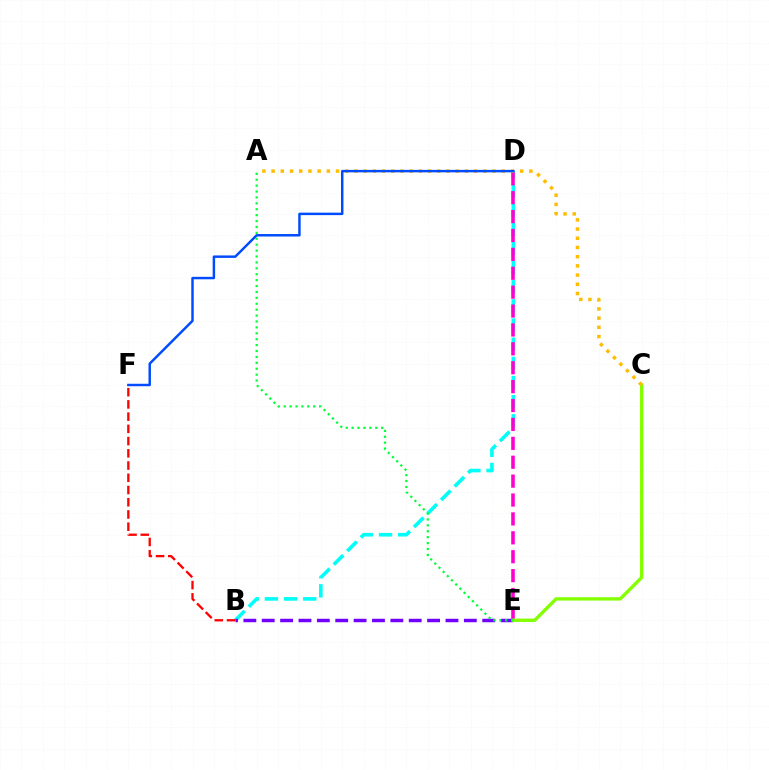{('B', 'D'): [{'color': '#00fff6', 'line_style': 'dashed', 'thickness': 2.6}], ('B', 'E'): [{'color': '#7200ff', 'line_style': 'dashed', 'thickness': 2.5}], ('D', 'E'): [{'color': '#ff00cf', 'line_style': 'dashed', 'thickness': 2.57}], ('C', 'E'): [{'color': '#84ff00', 'line_style': 'solid', 'thickness': 2.42}], ('A', 'C'): [{'color': '#ffbd00', 'line_style': 'dotted', 'thickness': 2.5}], ('B', 'F'): [{'color': '#ff0000', 'line_style': 'dashed', 'thickness': 1.66}], ('A', 'E'): [{'color': '#00ff39', 'line_style': 'dotted', 'thickness': 1.6}], ('D', 'F'): [{'color': '#004bff', 'line_style': 'solid', 'thickness': 1.77}]}